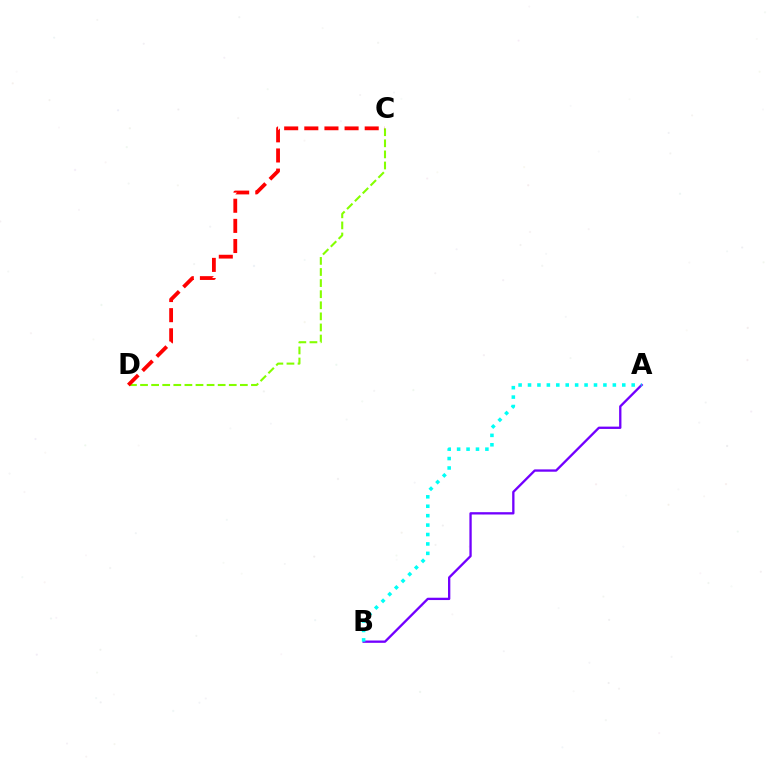{('A', 'B'): [{'color': '#7200ff', 'line_style': 'solid', 'thickness': 1.67}, {'color': '#00fff6', 'line_style': 'dotted', 'thickness': 2.56}], ('C', 'D'): [{'color': '#84ff00', 'line_style': 'dashed', 'thickness': 1.51}, {'color': '#ff0000', 'line_style': 'dashed', 'thickness': 2.73}]}